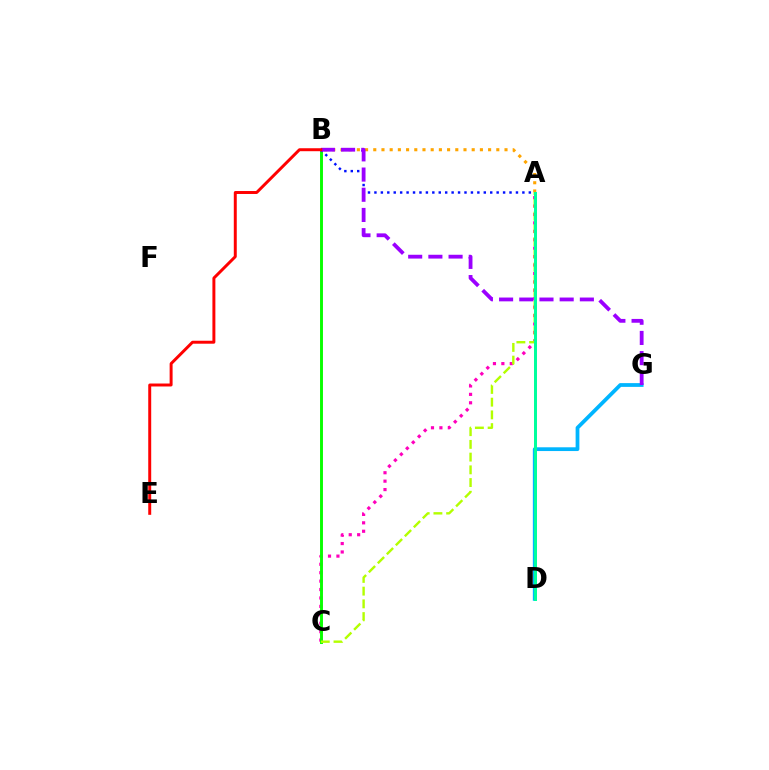{('A', 'B'): [{'color': '#ffa500', 'line_style': 'dotted', 'thickness': 2.23}, {'color': '#0010ff', 'line_style': 'dotted', 'thickness': 1.75}], ('A', 'C'): [{'color': '#ff00bd', 'line_style': 'dotted', 'thickness': 2.29}, {'color': '#b3ff00', 'line_style': 'dashed', 'thickness': 1.73}], ('B', 'C'): [{'color': '#08ff00', 'line_style': 'solid', 'thickness': 2.1}], ('D', 'G'): [{'color': '#00b5ff', 'line_style': 'solid', 'thickness': 2.71}], ('A', 'D'): [{'color': '#00ff9d', 'line_style': 'solid', 'thickness': 2.15}], ('B', 'G'): [{'color': '#9b00ff', 'line_style': 'dashed', 'thickness': 2.74}], ('B', 'E'): [{'color': '#ff0000', 'line_style': 'solid', 'thickness': 2.13}]}